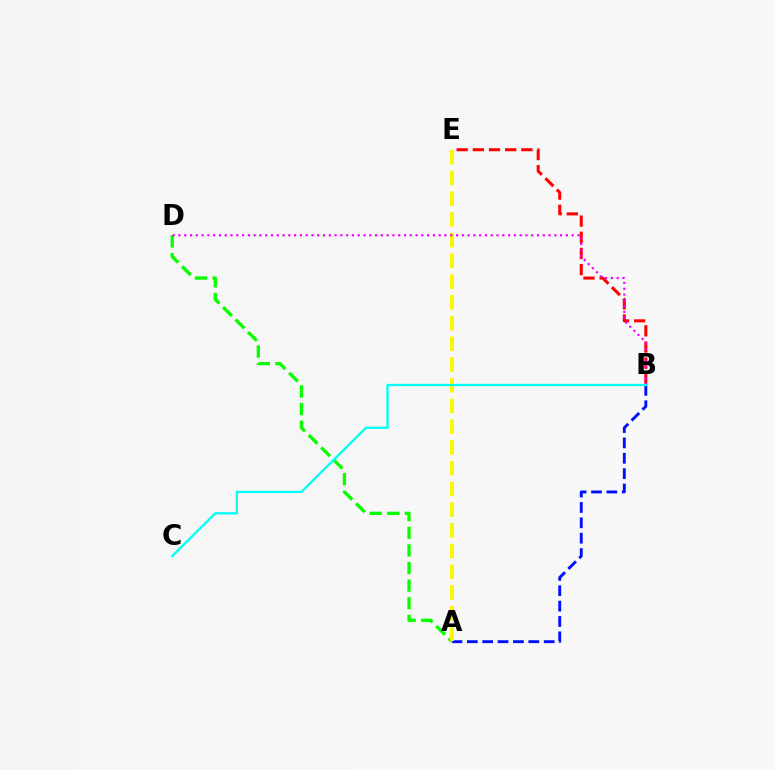{('A', 'D'): [{'color': '#08ff00', 'line_style': 'dashed', 'thickness': 2.39}], ('A', 'B'): [{'color': '#0010ff', 'line_style': 'dashed', 'thickness': 2.09}], ('A', 'E'): [{'color': '#fcf500', 'line_style': 'dashed', 'thickness': 2.82}], ('B', 'E'): [{'color': '#ff0000', 'line_style': 'dashed', 'thickness': 2.2}], ('B', 'D'): [{'color': '#ee00ff', 'line_style': 'dotted', 'thickness': 1.57}], ('B', 'C'): [{'color': '#00fff6', 'line_style': 'solid', 'thickness': 1.65}]}